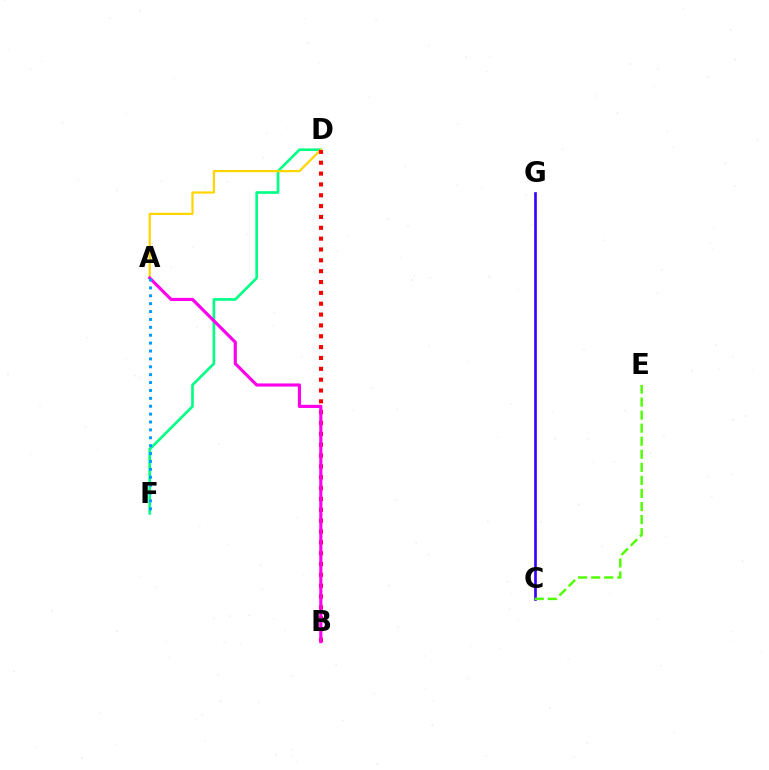{('D', 'F'): [{'color': '#00ff86', 'line_style': 'solid', 'thickness': 1.92}], ('A', 'D'): [{'color': '#ffd500', 'line_style': 'solid', 'thickness': 1.61}], ('B', 'D'): [{'color': '#ff0000', 'line_style': 'dotted', 'thickness': 2.95}], ('C', 'G'): [{'color': '#3700ff', 'line_style': 'solid', 'thickness': 1.91}], ('C', 'E'): [{'color': '#4fff00', 'line_style': 'dashed', 'thickness': 1.77}], ('A', 'B'): [{'color': '#ff00ed', 'line_style': 'solid', 'thickness': 2.26}], ('A', 'F'): [{'color': '#009eff', 'line_style': 'dotted', 'thickness': 2.14}]}